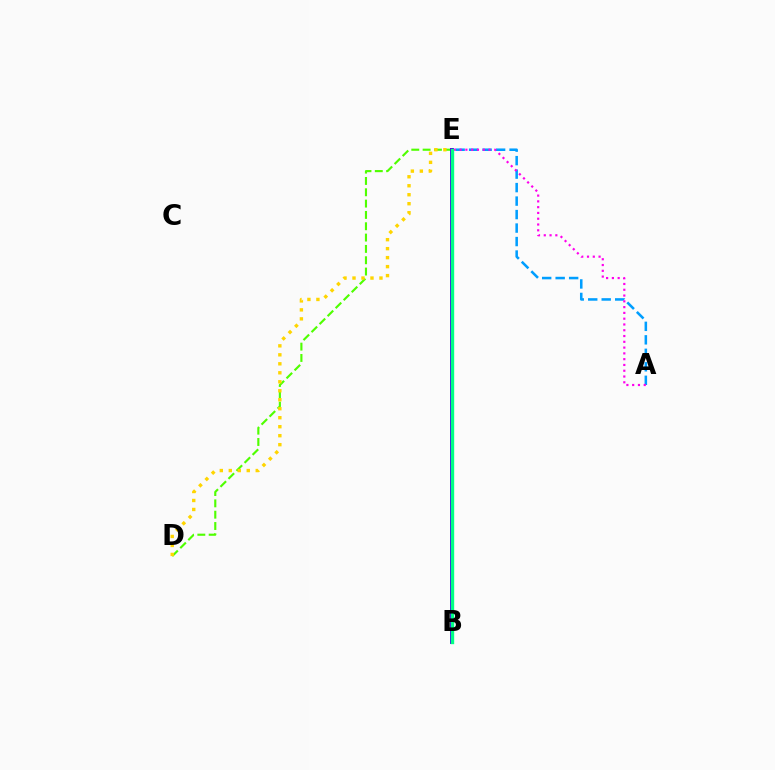{('D', 'E'): [{'color': '#4fff00', 'line_style': 'dashed', 'thickness': 1.54}, {'color': '#ffd500', 'line_style': 'dotted', 'thickness': 2.44}], ('B', 'E'): [{'color': '#ff0000', 'line_style': 'solid', 'thickness': 2.58}, {'color': '#3700ff', 'line_style': 'solid', 'thickness': 2.72}, {'color': '#00ff86', 'line_style': 'solid', 'thickness': 2.42}], ('A', 'E'): [{'color': '#009eff', 'line_style': 'dashed', 'thickness': 1.83}, {'color': '#ff00ed', 'line_style': 'dotted', 'thickness': 1.57}]}